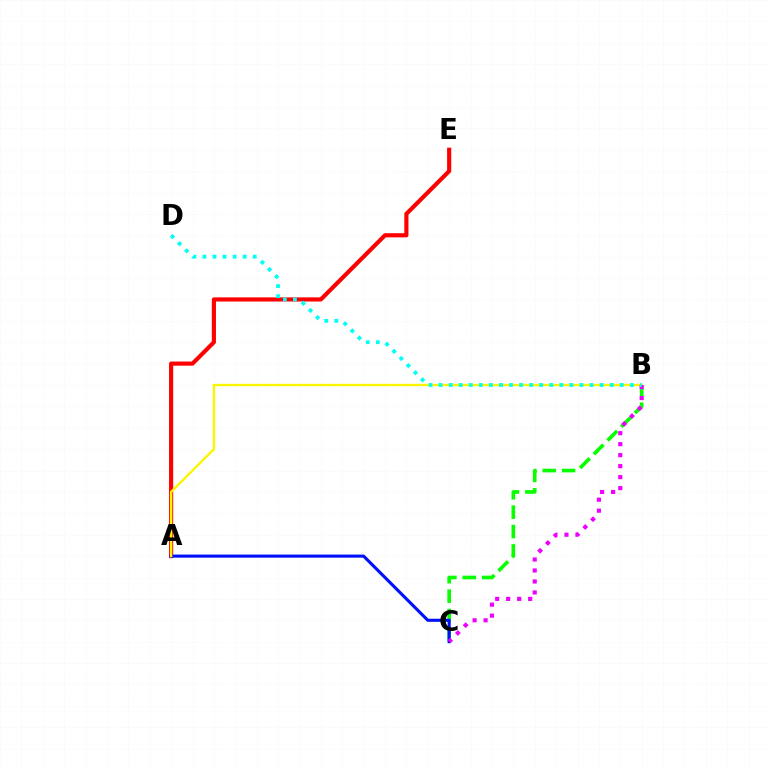{('B', 'C'): [{'color': '#08ff00', 'line_style': 'dashed', 'thickness': 2.63}, {'color': '#ee00ff', 'line_style': 'dotted', 'thickness': 2.99}], ('A', 'E'): [{'color': '#ff0000', 'line_style': 'solid', 'thickness': 2.98}], ('A', 'C'): [{'color': '#0010ff', 'line_style': 'solid', 'thickness': 2.23}], ('A', 'B'): [{'color': '#fcf500', 'line_style': 'solid', 'thickness': 1.7}], ('B', 'D'): [{'color': '#00fff6', 'line_style': 'dotted', 'thickness': 2.73}]}